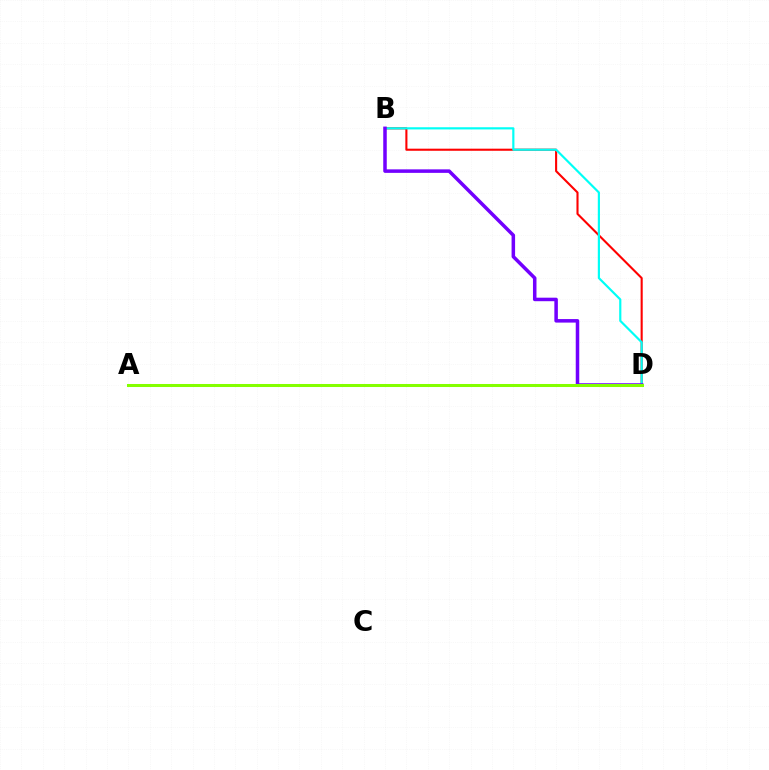{('B', 'D'): [{'color': '#ff0000', 'line_style': 'solid', 'thickness': 1.51}, {'color': '#00fff6', 'line_style': 'solid', 'thickness': 1.57}, {'color': '#7200ff', 'line_style': 'solid', 'thickness': 2.53}], ('A', 'D'): [{'color': '#84ff00', 'line_style': 'solid', 'thickness': 2.17}]}